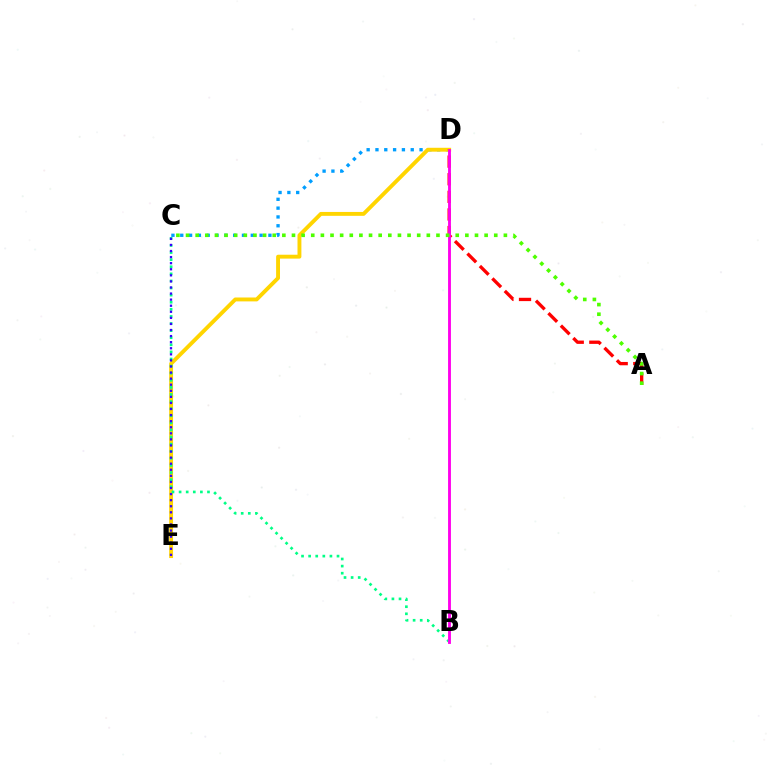{('C', 'D'): [{'color': '#009eff', 'line_style': 'dotted', 'thickness': 2.4}], ('D', 'E'): [{'color': '#ffd500', 'line_style': 'solid', 'thickness': 2.8}], ('B', 'C'): [{'color': '#00ff86', 'line_style': 'dotted', 'thickness': 1.93}], ('C', 'E'): [{'color': '#3700ff', 'line_style': 'dotted', 'thickness': 1.65}], ('A', 'D'): [{'color': '#ff0000', 'line_style': 'dashed', 'thickness': 2.39}], ('B', 'D'): [{'color': '#ff00ed', 'line_style': 'solid', 'thickness': 2.07}], ('A', 'C'): [{'color': '#4fff00', 'line_style': 'dotted', 'thickness': 2.62}]}